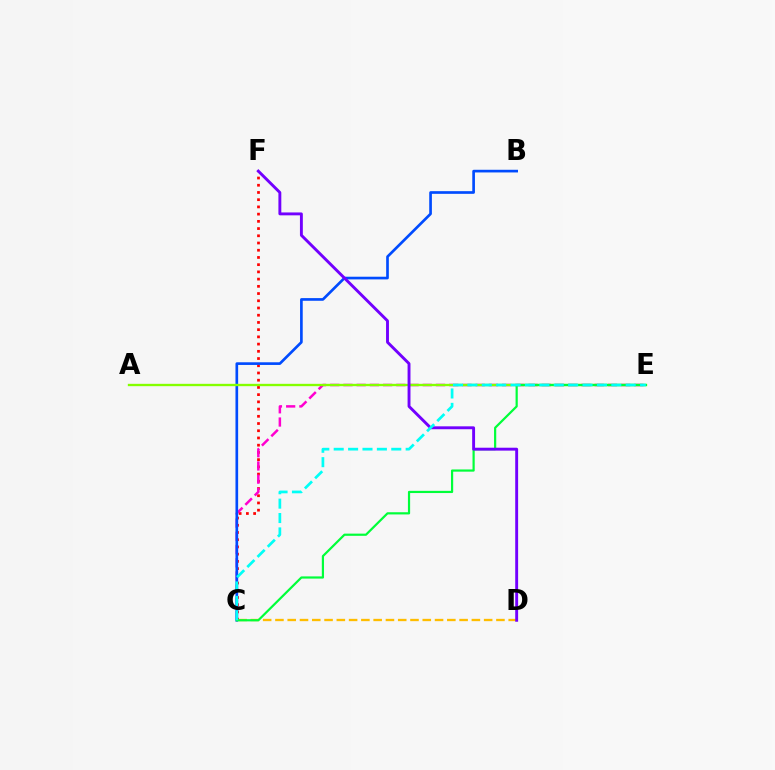{('C', 'F'): [{'color': '#ff0000', 'line_style': 'dotted', 'thickness': 1.96}], ('C', 'E'): [{'color': '#ff00cf', 'line_style': 'dashed', 'thickness': 1.8}, {'color': '#00ff39', 'line_style': 'solid', 'thickness': 1.58}, {'color': '#00fff6', 'line_style': 'dashed', 'thickness': 1.96}], ('C', 'D'): [{'color': '#ffbd00', 'line_style': 'dashed', 'thickness': 1.67}], ('B', 'C'): [{'color': '#004bff', 'line_style': 'solid', 'thickness': 1.92}], ('A', 'E'): [{'color': '#84ff00', 'line_style': 'solid', 'thickness': 1.69}], ('D', 'F'): [{'color': '#7200ff', 'line_style': 'solid', 'thickness': 2.09}]}